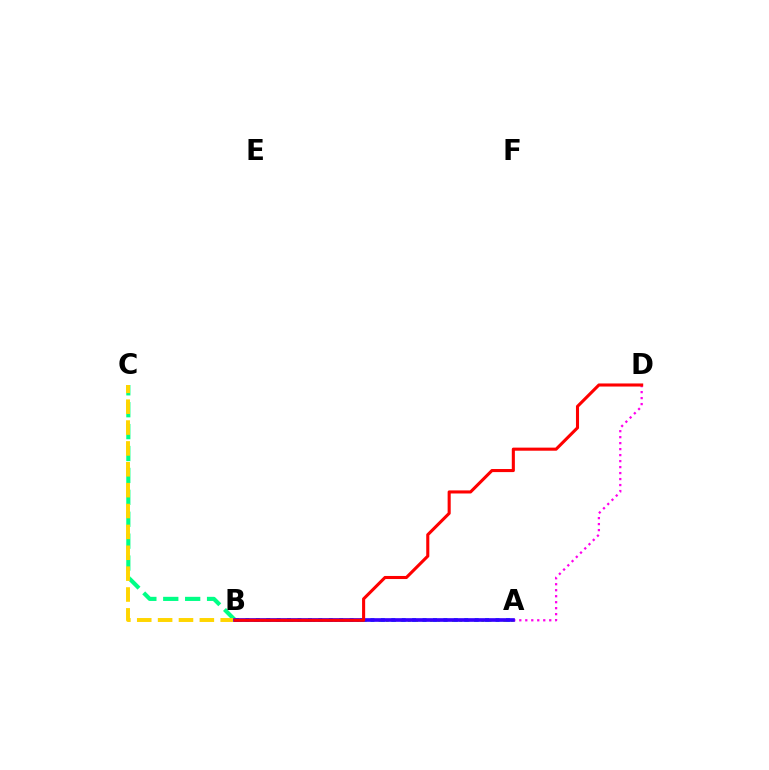{('B', 'C'): [{'color': '#00ff86', 'line_style': 'dashed', 'thickness': 2.98}, {'color': '#ffd500', 'line_style': 'dashed', 'thickness': 2.83}], ('A', 'B'): [{'color': '#4fff00', 'line_style': 'dotted', 'thickness': 1.99}, {'color': '#009eff', 'line_style': 'dotted', 'thickness': 2.83}, {'color': '#3700ff', 'line_style': 'solid', 'thickness': 2.64}], ('A', 'D'): [{'color': '#ff00ed', 'line_style': 'dotted', 'thickness': 1.63}], ('B', 'D'): [{'color': '#ff0000', 'line_style': 'solid', 'thickness': 2.22}]}